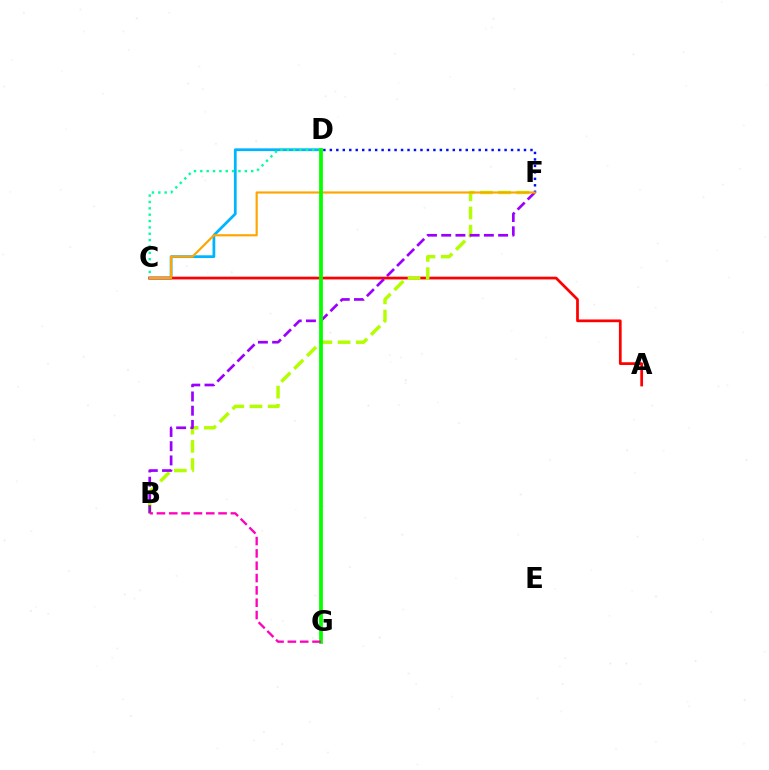{('C', 'D'): [{'color': '#00b5ff', 'line_style': 'solid', 'thickness': 1.99}, {'color': '#00ff9d', 'line_style': 'dotted', 'thickness': 1.73}], ('A', 'C'): [{'color': '#ff0000', 'line_style': 'solid', 'thickness': 1.97}], ('B', 'F'): [{'color': '#b3ff00', 'line_style': 'dashed', 'thickness': 2.47}, {'color': '#9b00ff', 'line_style': 'dashed', 'thickness': 1.93}], ('D', 'F'): [{'color': '#0010ff', 'line_style': 'dotted', 'thickness': 1.76}], ('C', 'F'): [{'color': '#ffa500', 'line_style': 'solid', 'thickness': 1.56}], ('D', 'G'): [{'color': '#08ff00', 'line_style': 'solid', 'thickness': 2.73}], ('B', 'G'): [{'color': '#ff00bd', 'line_style': 'dashed', 'thickness': 1.67}]}